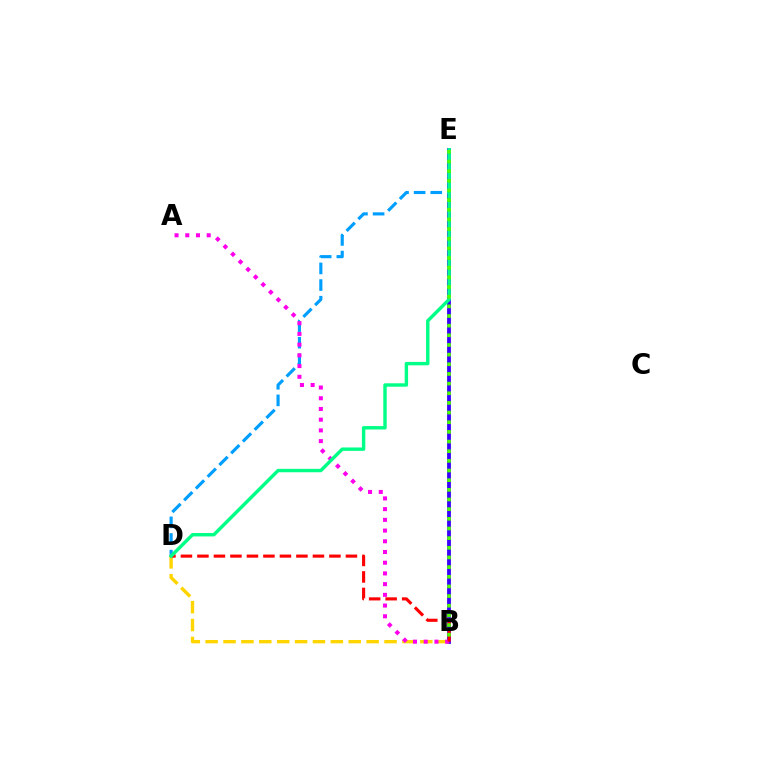{('B', 'E'): [{'color': '#3700ff', 'line_style': 'solid', 'thickness': 2.73}, {'color': '#4fff00', 'line_style': 'dotted', 'thickness': 2.62}], ('D', 'E'): [{'color': '#009eff', 'line_style': 'dashed', 'thickness': 2.26}, {'color': '#00ff86', 'line_style': 'solid', 'thickness': 2.45}], ('B', 'D'): [{'color': '#ffd500', 'line_style': 'dashed', 'thickness': 2.43}, {'color': '#ff0000', 'line_style': 'dashed', 'thickness': 2.24}], ('A', 'B'): [{'color': '#ff00ed', 'line_style': 'dotted', 'thickness': 2.91}]}